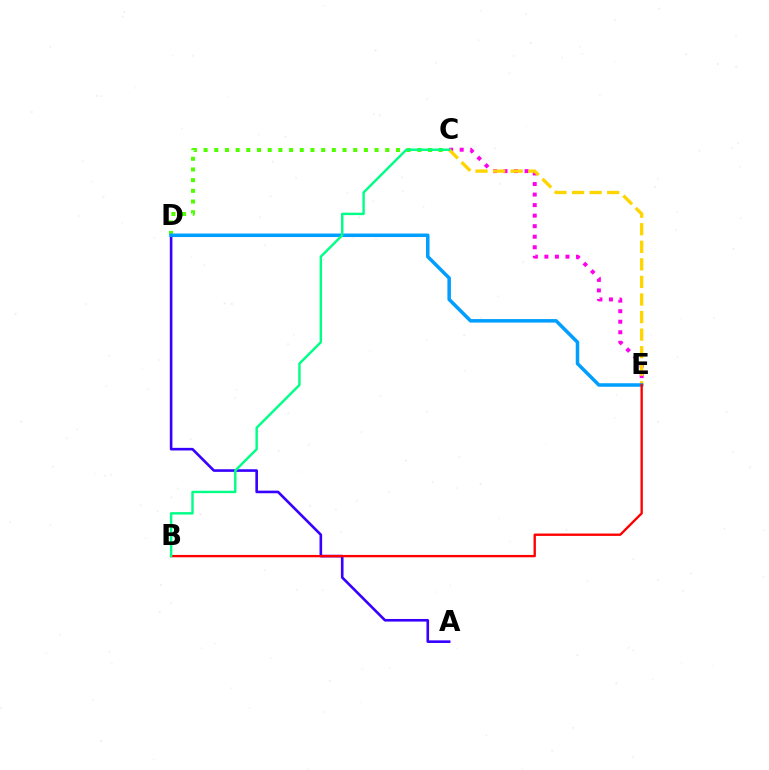{('A', 'D'): [{'color': '#3700ff', 'line_style': 'solid', 'thickness': 1.88}], ('C', 'E'): [{'color': '#ff00ed', 'line_style': 'dotted', 'thickness': 2.86}, {'color': '#ffd500', 'line_style': 'dashed', 'thickness': 2.39}], ('C', 'D'): [{'color': '#4fff00', 'line_style': 'dotted', 'thickness': 2.9}], ('D', 'E'): [{'color': '#009eff', 'line_style': 'solid', 'thickness': 2.53}], ('B', 'E'): [{'color': '#ff0000', 'line_style': 'solid', 'thickness': 1.7}], ('B', 'C'): [{'color': '#00ff86', 'line_style': 'solid', 'thickness': 1.75}]}